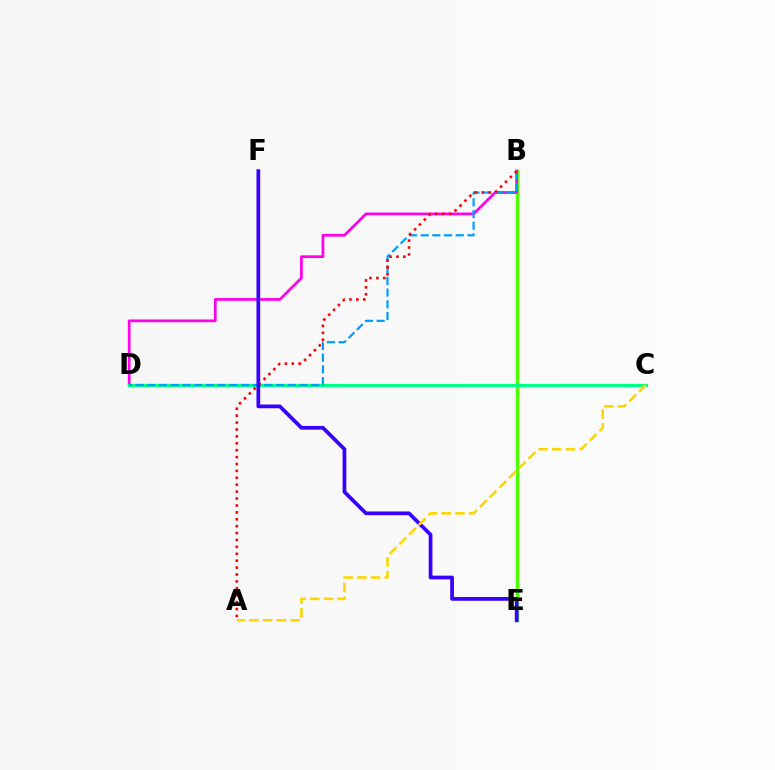{('B', 'E'): [{'color': '#4fff00', 'line_style': 'solid', 'thickness': 2.51}], ('B', 'D'): [{'color': '#ff00ed', 'line_style': 'solid', 'thickness': 1.96}, {'color': '#009eff', 'line_style': 'dashed', 'thickness': 1.59}], ('C', 'D'): [{'color': '#00ff86', 'line_style': 'solid', 'thickness': 2.32}], ('A', 'B'): [{'color': '#ff0000', 'line_style': 'dotted', 'thickness': 1.88}], ('E', 'F'): [{'color': '#3700ff', 'line_style': 'solid', 'thickness': 2.68}], ('A', 'C'): [{'color': '#ffd500', 'line_style': 'dashed', 'thickness': 1.86}]}